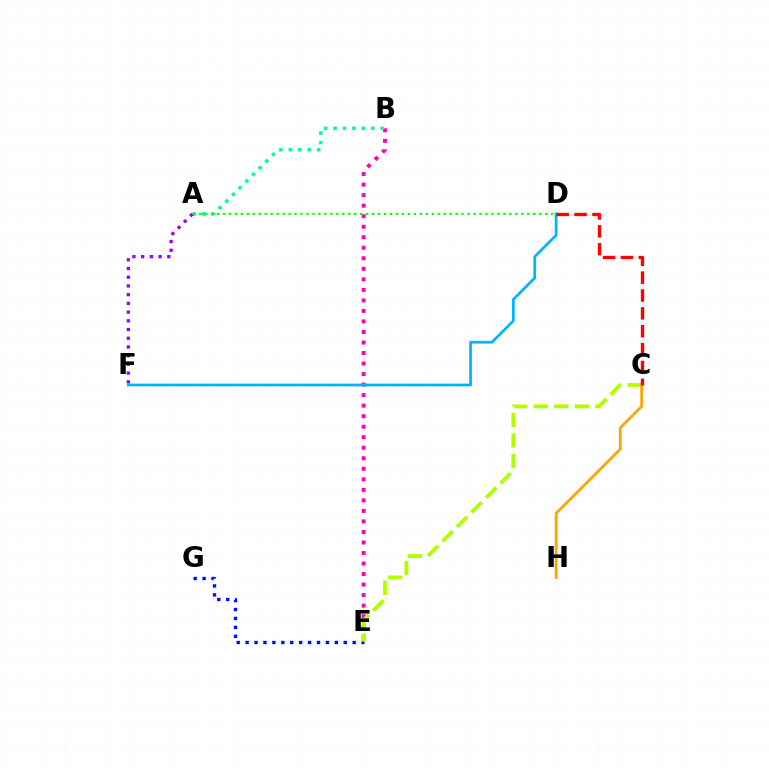{('E', 'G'): [{'color': '#0010ff', 'line_style': 'dotted', 'thickness': 2.42}], ('B', 'E'): [{'color': '#ff00bd', 'line_style': 'dotted', 'thickness': 2.86}], ('A', 'B'): [{'color': '#00ff9d', 'line_style': 'dotted', 'thickness': 2.56}], ('A', 'D'): [{'color': '#08ff00', 'line_style': 'dotted', 'thickness': 1.62}], ('C', 'E'): [{'color': '#b3ff00', 'line_style': 'dashed', 'thickness': 2.79}], ('D', 'F'): [{'color': '#00b5ff', 'line_style': 'solid', 'thickness': 1.97}], ('C', 'H'): [{'color': '#ffa500', 'line_style': 'solid', 'thickness': 2.0}], ('A', 'F'): [{'color': '#9b00ff', 'line_style': 'dotted', 'thickness': 2.37}], ('C', 'D'): [{'color': '#ff0000', 'line_style': 'dashed', 'thickness': 2.43}]}